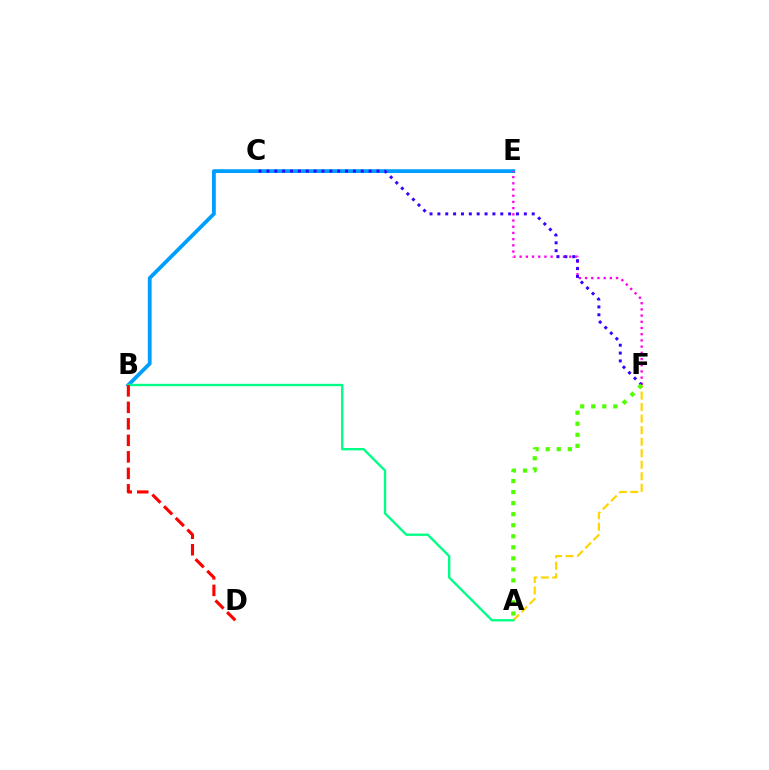{('B', 'E'): [{'color': '#009eff', 'line_style': 'solid', 'thickness': 2.74}], ('E', 'F'): [{'color': '#ff00ed', 'line_style': 'dotted', 'thickness': 1.69}], ('A', 'F'): [{'color': '#ffd500', 'line_style': 'dashed', 'thickness': 1.57}, {'color': '#4fff00', 'line_style': 'dotted', 'thickness': 3.0}], ('C', 'F'): [{'color': '#3700ff', 'line_style': 'dotted', 'thickness': 2.14}], ('A', 'B'): [{'color': '#00ff86', 'line_style': 'solid', 'thickness': 1.69}], ('B', 'D'): [{'color': '#ff0000', 'line_style': 'dashed', 'thickness': 2.24}]}